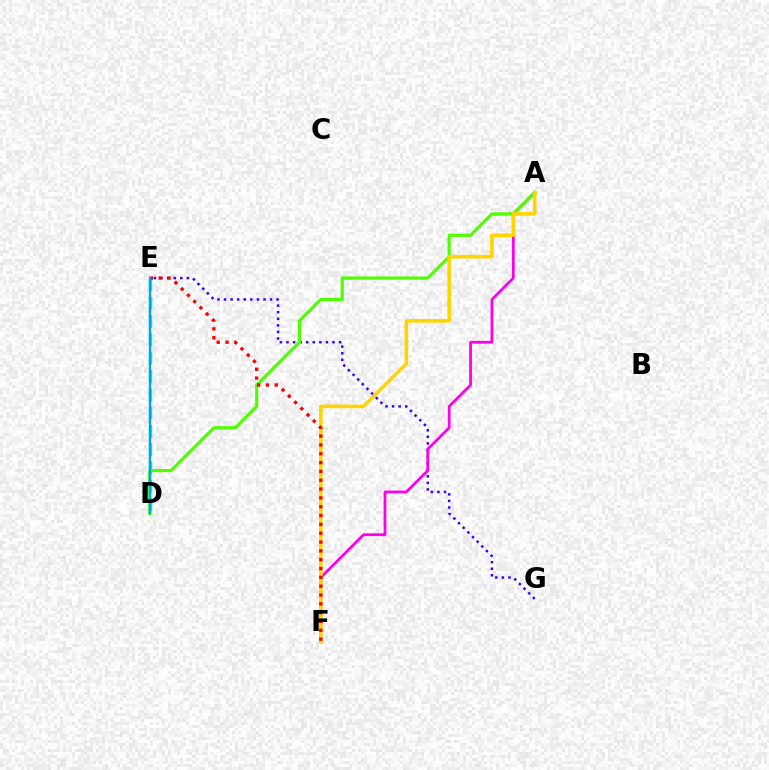{('D', 'E'): [{'color': '#00ff86', 'line_style': 'dashed', 'thickness': 2.49}, {'color': '#009eff', 'line_style': 'solid', 'thickness': 1.66}], ('E', 'G'): [{'color': '#3700ff', 'line_style': 'dotted', 'thickness': 1.79}], ('A', 'F'): [{'color': '#ff00ed', 'line_style': 'solid', 'thickness': 2.01}, {'color': '#ffd500', 'line_style': 'solid', 'thickness': 2.58}], ('A', 'D'): [{'color': '#4fff00', 'line_style': 'solid', 'thickness': 2.28}], ('E', 'F'): [{'color': '#ff0000', 'line_style': 'dotted', 'thickness': 2.4}]}